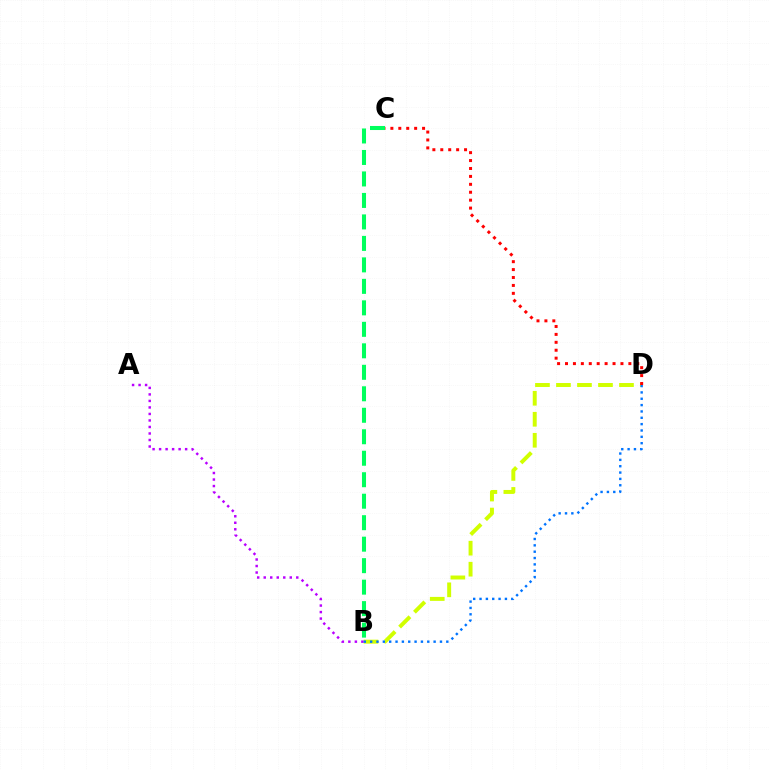{('B', 'D'): [{'color': '#d1ff00', 'line_style': 'dashed', 'thickness': 2.85}, {'color': '#0074ff', 'line_style': 'dotted', 'thickness': 1.72}], ('A', 'B'): [{'color': '#b900ff', 'line_style': 'dotted', 'thickness': 1.77}], ('B', 'C'): [{'color': '#00ff5c', 'line_style': 'dashed', 'thickness': 2.92}], ('C', 'D'): [{'color': '#ff0000', 'line_style': 'dotted', 'thickness': 2.15}]}